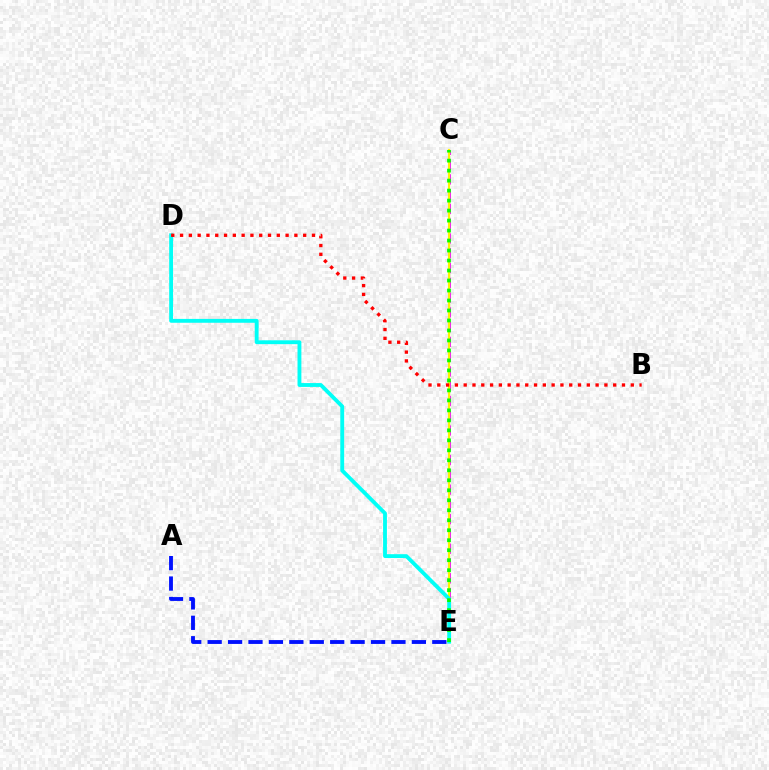{('C', 'E'): [{'color': '#ee00ff', 'line_style': 'dashed', 'thickness': 2.01}, {'color': '#fcf500', 'line_style': 'solid', 'thickness': 1.57}, {'color': '#08ff00', 'line_style': 'dotted', 'thickness': 2.71}], ('D', 'E'): [{'color': '#00fff6', 'line_style': 'solid', 'thickness': 2.77}], ('A', 'E'): [{'color': '#0010ff', 'line_style': 'dashed', 'thickness': 2.77}], ('B', 'D'): [{'color': '#ff0000', 'line_style': 'dotted', 'thickness': 2.39}]}